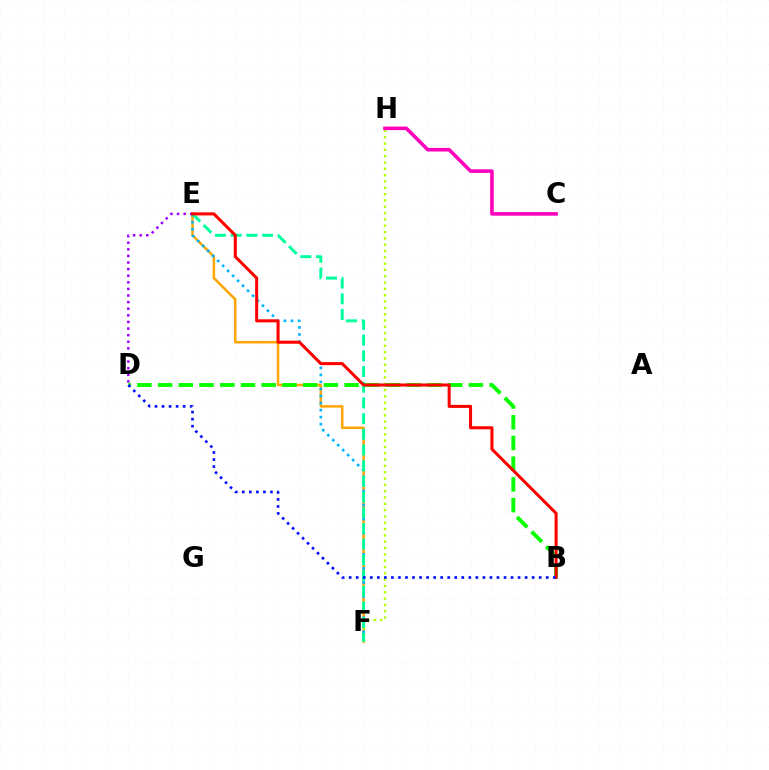{('E', 'F'): [{'color': '#ffa500', 'line_style': 'solid', 'thickness': 1.8}, {'color': '#00b5ff', 'line_style': 'dotted', 'thickness': 1.91}, {'color': '#00ff9d', 'line_style': 'dashed', 'thickness': 2.13}], ('F', 'H'): [{'color': '#b3ff00', 'line_style': 'dotted', 'thickness': 1.72}], ('D', 'E'): [{'color': '#9b00ff', 'line_style': 'dotted', 'thickness': 1.79}], ('B', 'D'): [{'color': '#08ff00', 'line_style': 'dashed', 'thickness': 2.81}, {'color': '#0010ff', 'line_style': 'dotted', 'thickness': 1.91}], ('B', 'E'): [{'color': '#ff0000', 'line_style': 'solid', 'thickness': 2.19}], ('C', 'H'): [{'color': '#ff00bd', 'line_style': 'solid', 'thickness': 2.57}]}